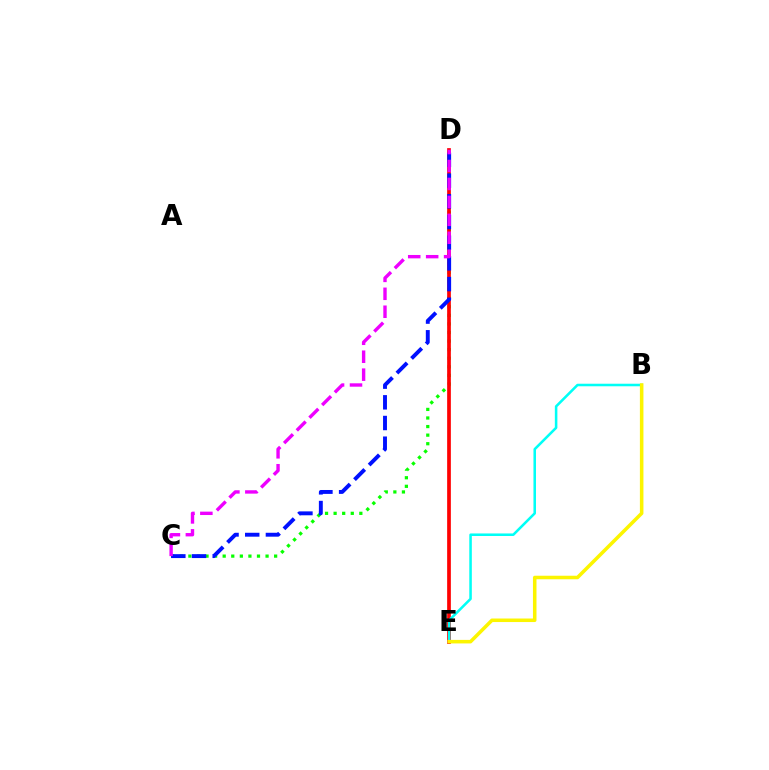{('C', 'D'): [{'color': '#08ff00', 'line_style': 'dotted', 'thickness': 2.33}, {'color': '#0010ff', 'line_style': 'dashed', 'thickness': 2.81}, {'color': '#ee00ff', 'line_style': 'dashed', 'thickness': 2.44}], ('D', 'E'): [{'color': '#ff0000', 'line_style': 'solid', 'thickness': 2.67}], ('B', 'E'): [{'color': '#00fff6', 'line_style': 'solid', 'thickness': 1.83}, {'color': '#fcf500', 'line_style': 'solid', 'thickness': 2.55}]}